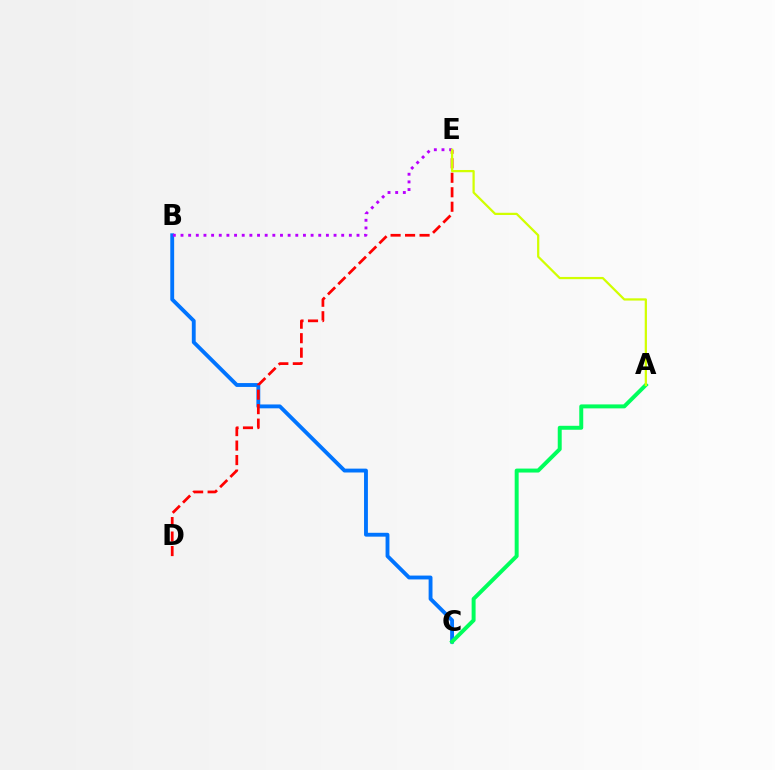{('B', 'C'): [{'color': '#0074ff', 'line_style': 'solid', 'thickness': 2.78}], ('D', 'E'): [{'color': '#ff0000', 'line_style': 'dashed', 'thickness': 1.97}], ('B', 'E'): [{'color': '#b900ff', 'line_style': 'dotted', 'thickness': 2.08}], ('A', 'C'): [{'color': '#00ff5c', 'line_style': 'solid', 'thickness': 2.85}], ('A', 'E'): [{'color': '#d1ff00', 'line_style': 'solid', 'thickness': 1.61}]}